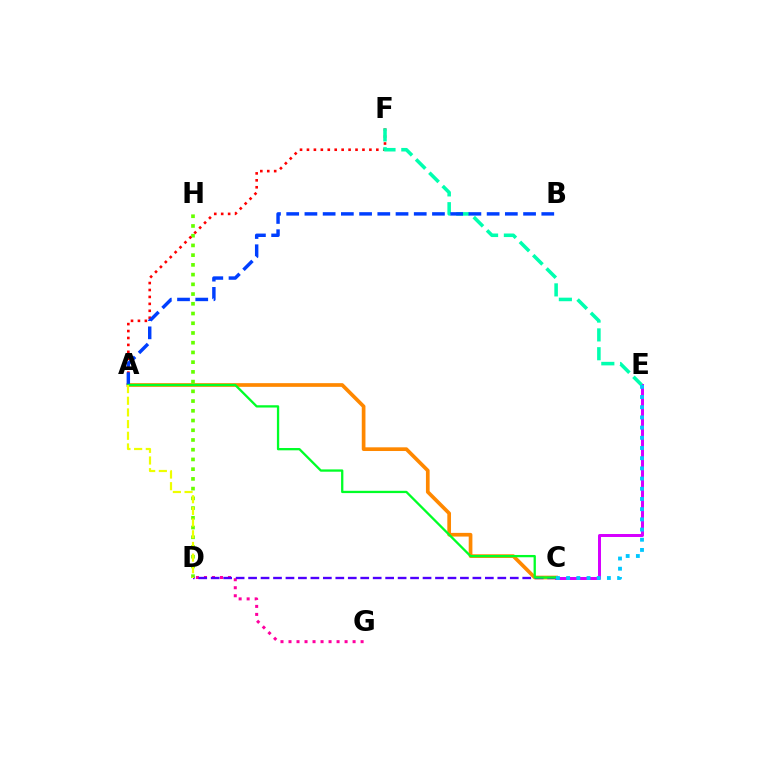{('D', 'G'): [{'color': '#ff00a0', 'line_style': 'dotted', 'thickness': 2.18}], ('A', 'C'): [{'color': '#ff8800', 'line_style': 'solid', 'thickness': 2.66}, {'color': '#00ff27', 'line_style': 'solid', 'thickness': 1.65}], ('D', 'H'): [{'color': '#66ff00', 'line_style': 'dotted', 'thickness': 2.64}], ('C', 'D'): [{'color': '#4f00ff', 'line_style': 'dashed', 'thickness': 1.69}], ('C', 'E'): [{'color': '#d600ff', 'line_style': 'solid', 'thickness': 2.15}, {'color': '#00c7ff', 'line_style': 'dotted', 'thickness': 2.77}], ('A', 'F'): [{'color': '#ff0000', 'line_style': 'dotted', 'thickness': 1.88}], ('E', 'F'): [{'color': '#00ffaf', 'line_style': 'dashed', 'thickness': 2.56}], ('A', 'B'): [{'color': '#003fff', 'line_style': 'dashed', 'thickness': 2.48}], ('A', 'D'): [{'color': '#eeff00', 'line_style': 'dashed', 'thickness': 1.59}]}